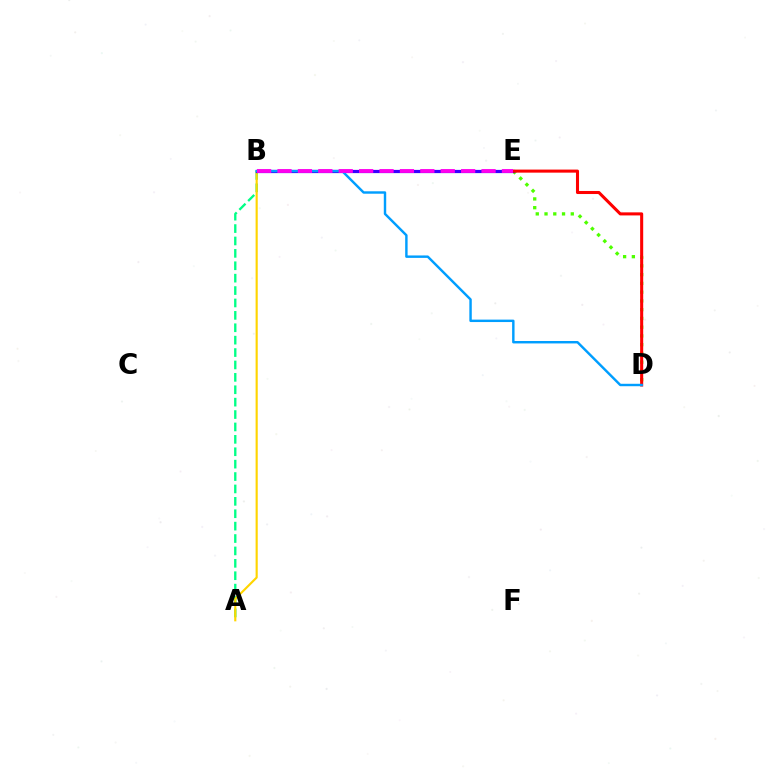{('A', 'B'): [{'color': '#00ff86', 'line_style': 'dashed', 'thickness': 1.68}, {'color': '#ffd500', 'line_style': 'solid', 'thickness': 1.54}], ('D', 'E'): [{'color': '#4fff00', 'line_style': 'dotted', 'thickness': 2.38}, {'color': '#ff0000', 'line_style': 'solid', 'thickness': 2.2}], ('B', 'E'): [{'color': '#3700ff', 'line_style': 'solid', 'thickness': 2.32}, {'color': '#ff00ed', 'line_style': 'dashed', 'thickness': 2.77}], ('B', 'D'): [{'color': '#009eff', 'line_style': 'solid', 'thickness': 1.75}]}